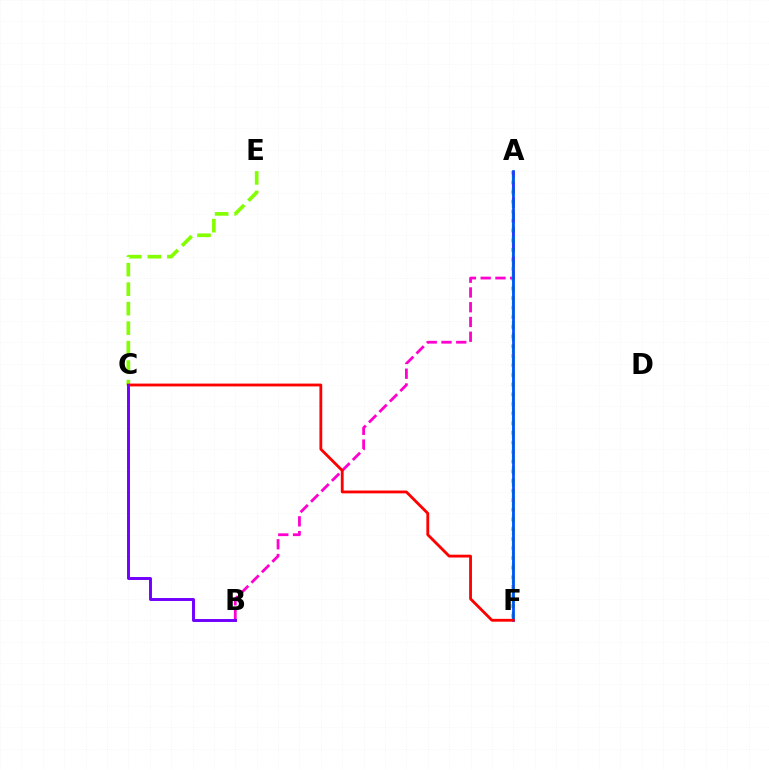{('A', 'F'): [{'color': '#ffbd00', 'line_style': 'dotted', 'thickness': 2.62}, {'color': '#00fff6', 'line_style': 'dashed', 'thickness': 1.52}, {'color': '#00ff39', 'line_style': 'dashed', 'thickness': 1.65}, {'color': '#004bff', 'line_style': 'solid', 'thickness': 1.94}], ('A', 'B'): [{'color': '#ff00cf', 'line_style': 'dashed', 'thickness': 2.01}], ('C', 'E'): [{'color': '#84ff00', 'line_style': 'dashed', 'thickness': 2.65}], ('C', 'F'): [{'color': '#ff0000', 'line_style': 'solid', 'thickness': 2.03}], ('B', 'C'): [{'color': '#7200ff', 'line_style': 'solid', 'thickness': 2.12}]}